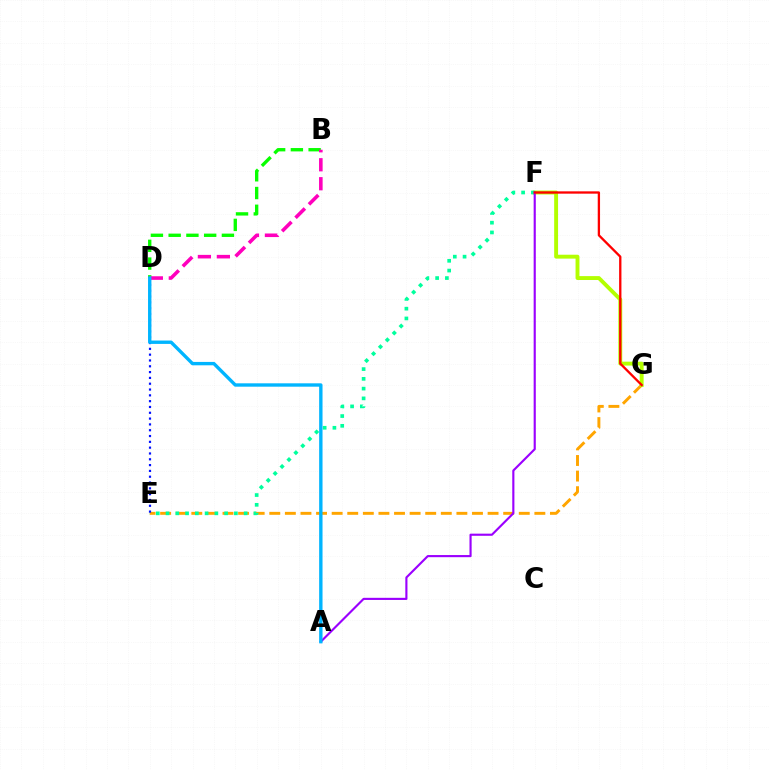{('E', 'G'): [{'color': '#ffa500', 'line_style': 'dashed', 'thickness': 2.12}], ('F', 'G'): [{'color': '#b3ff00', 'line_style': 'solid', 'thickness': 2.8}, {'color': '#ff0000', 'line_style': 'solid', 'thickness': 1.67}], ('E', 'F'): [{'color': '#00ff9d', 'line_style': 'dotted', 'thickness': 2.65}], ('A', 'F'): [{'color': '#9b00ff', 'line_style': 'solid', 'thickness': 1.54}], ('D', 'E'): [{'color': '#0010ff', 'line_style': 'dotted', 'thickness': 1.58}], ('B', 'D'): [{'color': '#08ff00', 'line_style': 'dashed', 'thickness': 2.41}, {'color': '#ff00bd', 'line_style': 'dashed', 'thickness': 2.58}], ('A', 'D'): [{'color': '#00b5ff', 'line_style': 'solid', 'thickness': 2.43}]}